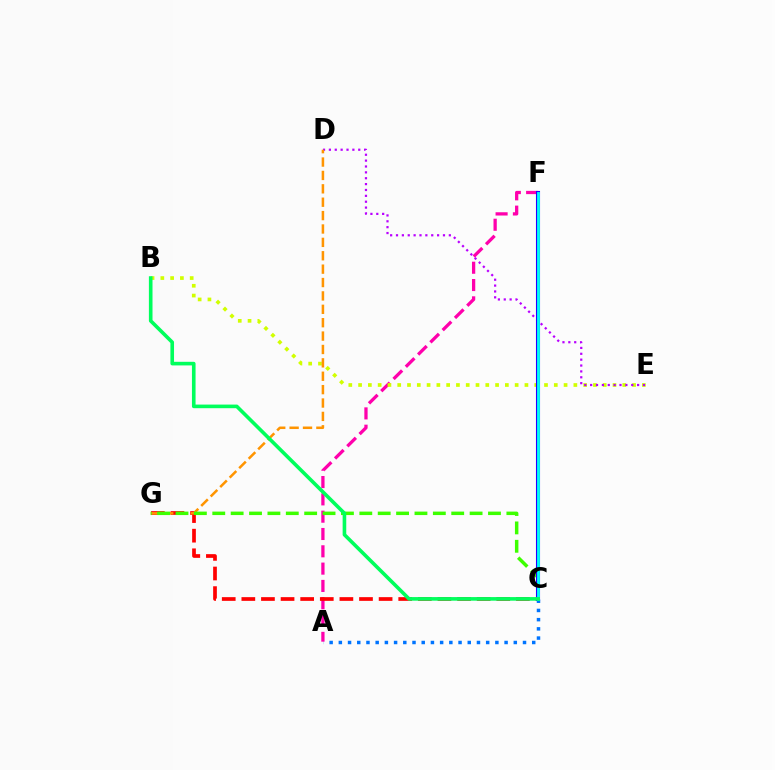{('A', 'C'): [{'color': '#0074ff', 'line_style': 'dotted', 'thickness': 2.5}], ('A', 'F'): [{'color': '#ff00ac', 'line_style': 'dashed', 'thickness': 2.35}], ('C', 'G'): [{'color': '#ff0000', 'line_style': 'dashed', 'thickness': 2.66}, {'color': '#3dff00', 'line_style': 'dashed', 'thickness': 2.5}], ('B', 'E'): [{'color': '#d1ff00', 'line_style': 'dotted', 'thickness': 2.66}], ('D', 'E'): [{'color': '#b900ff', 'line_style': 'dotted', 'thickness': 1.6}], ('D', 'G'): [{'color': '#ff9400', 'line_style': 'dashed', 'thickness': 1.82}], ('C', 'F'): [{'color': '#2500ff', 'line_style': 'solid', 'thickness': 2.94}, {'color': '#00fff6', 'line_style': 'solid', 'thickness': 2.04}], ('B', 'C'): [{'color': '#00ff5c', 'line_style': 'solid', 'thickness': 2.6}]}